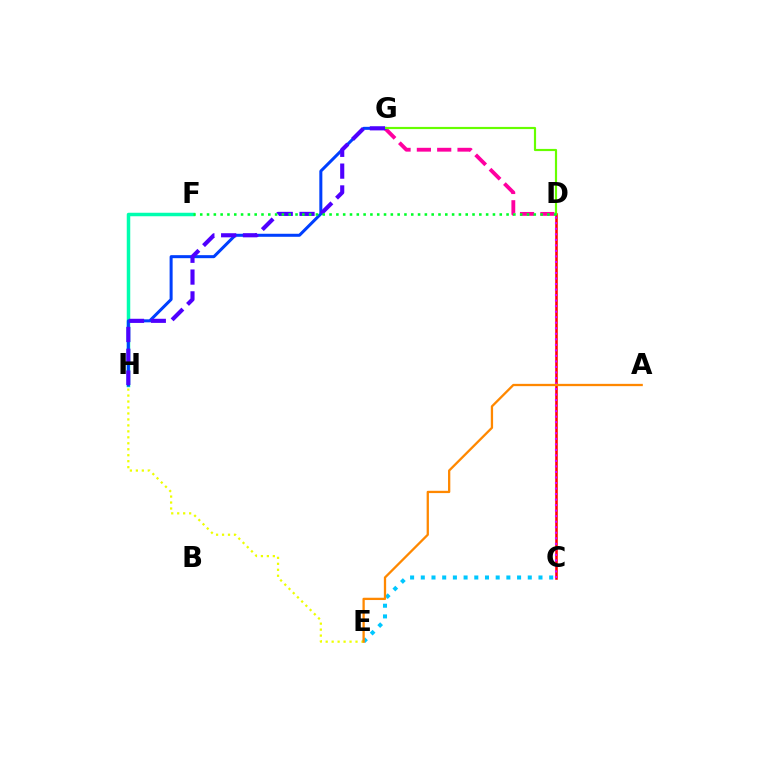{('D', 'G'): [{'color': '#ff00a0', 'line_style': 'dashed', 'thickness': 2.76}, {'color': '#66ff00', 'line_style': 'solid', 'thickness': 1.56}], ('C', 'D'): [{'color': '#ff0000', 'line_style': 'solid', 'thickness': 1.84}, {'color': '#d600ff', 'line_style': 'dotted', 'thickness': 1.5}], ('F', 'H'): [{'color': '#00ffaf', 'line_style': 'solid', 'thickness': 2.52}], ('C', 'E'): [{'color': '#00c7ff', 'line_style': 'dotted', 'thickness': 2.91}], ('G', 'H'): [{'color': '#003fff', 'line_style': 'solid', 'thickness': 2.17}, {'color': '#4f00ff', 'line_style': 'dashed', 'thickness': 2.96}], ('E', 'H'): [{'color': '#eeff00', 'line_style': 'dotted', 'thickness': 1.62}], ('D', 'F'): [{'color': '#00ff27', 'line_style': 'dotted', 'thickness': 1.85}], ('A', 'E'): [{'color': '#ff8800', 'line_style': 'solid', 'thickness': 1.65}]}